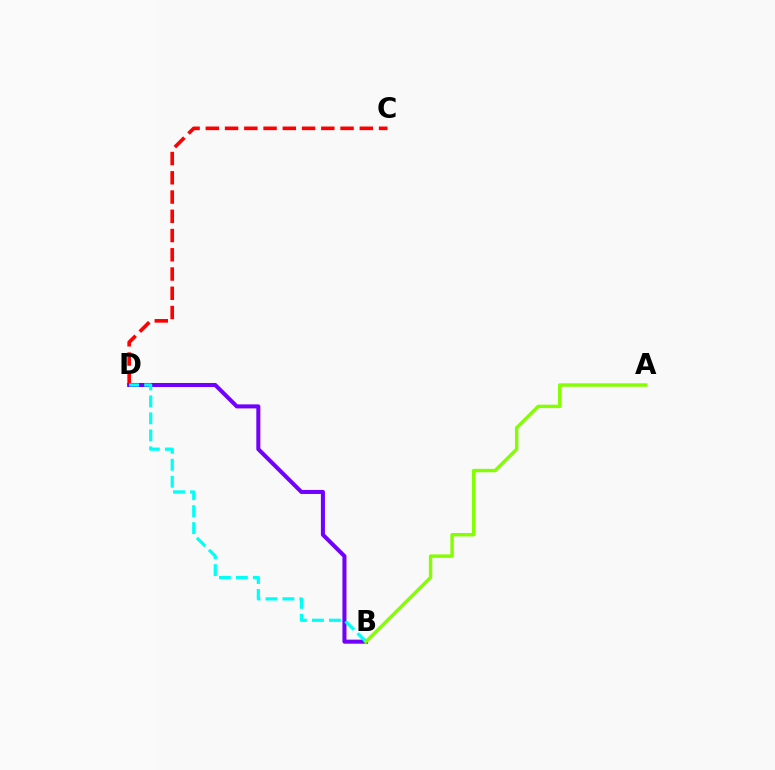{('C', 'D'): [{'color': '#ff0000', 'line_style': 'dashed', 'thickness': 2.61}], ('B', 'D'): [{'color': '#7200ff', 'line_style': 'solid', 'thickness': 2.91}, {'color': '#00fff6', 'line_style': 'dashed', 'thickness': 2.31}], ('A', 'B'): [{'color': '#84ff00', 'line_style': 'solid', 'thickness': 2.46}]}